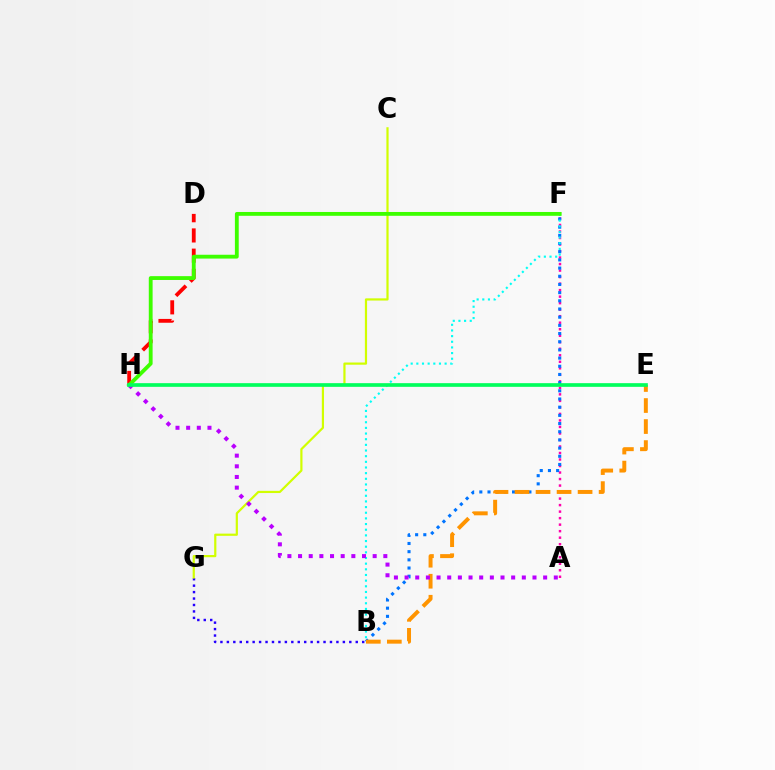{('A', 'F'): [{'color': '#ff00ac', 'line_style': 'dotted', 'thickness': 1.77}], ('B', 'G'): [{'color': '#2500ff', 'line_style': 'dotted', 'thickness': 1.75}], ('B', 'F'): [{'color': '#0074ff', 'line_style': 'dotted', 'thickness': 2.22}, {'color': '#00fff6', 'line_style': 'dotted', 'thickness': 1.54}], ('D', 'H'): [{'color': '#ff0000', 'line_style': 'dashed', 'thickness': 2.75}], ('B', 'E'): [{'color': '#ff9400', 'line_style': 'dashed', 'thickness': 2.86}], ('C', 'G'): [{'color': '#d1ff00', 'line_style': 'solid', 'thickness': 1.58}], ('F', 'H'): [{'color': '#3dff00', 'line_style': 'solid', 'thickness': 2.75}], ('A', 'H'): [{'color': '#b900ff', 'line_style': 'dotted', 'thickness': 2.9}], ('E', 'H'): [{'color': '#00ff5c', 'line_style': 'solid', 'thickness': 2.64}]}